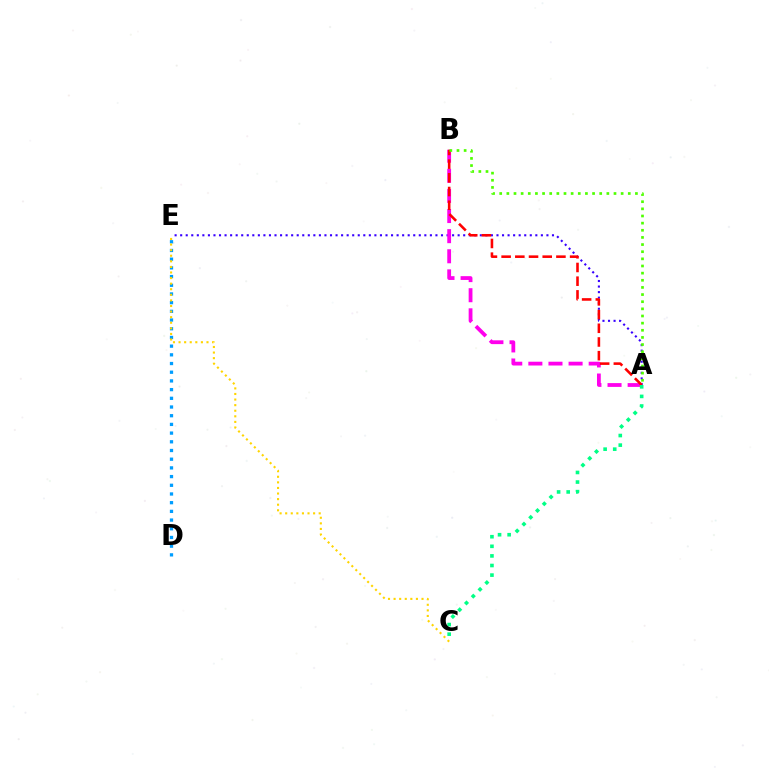{('A', 'E'): [{'color': '#3700ff', 'line_style': 'dotted', 'thickness': 1.51}], ('A', 'B'): [{'color': '#ff00ed', 'line_style': 'dashed', 'thickness': 2.73}, {'color': '#ff0000', 'line_style': 'dashed', 'thickness': 1.86}, {'color': '#4fff00', 'line_style': 'dotted', 'thickness': 1.94}], ('D', 'E'): [{'color': '#009eff', 'line_style': 'dotted', 'thickness': 2.36}], ('C', 'E'): [{'color': '#ffd500', 'line_style': 'dotted', 'thickness': 1.52}], ('A', 'C'): [{'color': '#00ff86', 'line_style': 'dotted', 'thickness': 2.61}]}